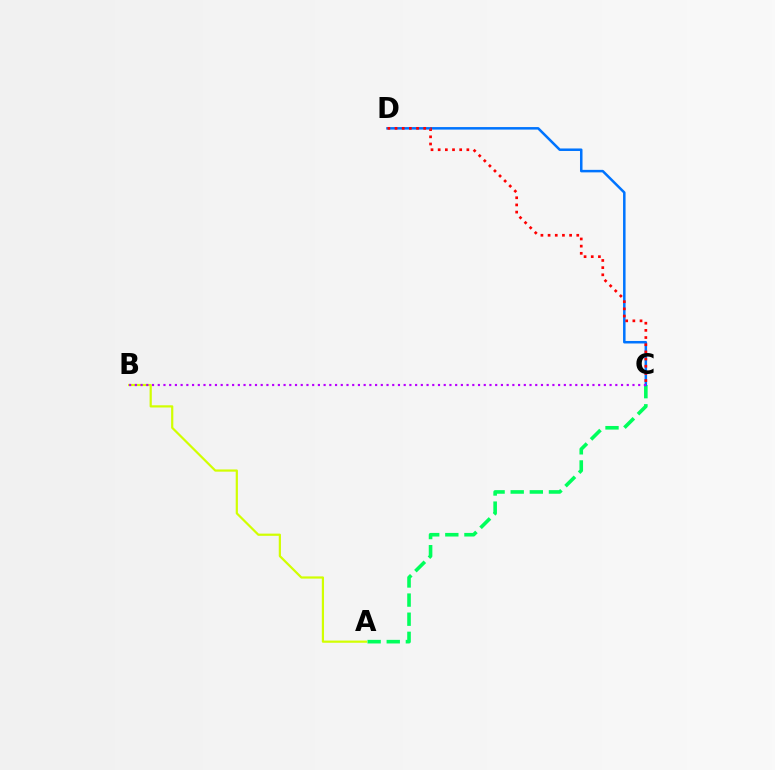{('A', 'C'): [{'color': '#00ff5c', 'line_style': 'dashed', 'thickness': 2.6}], ('A', 'B'): [{'color': '#d1ff00', 'line_style': 'solid', 'thickness': 1.59}], ('C', 'D'): [{'color': '#0074ff', 'line_style': 'solid', 'thickness': 1.81}, {'color': '#ff0000', 'line_style': 'dotted', 'thickness': 1.95}], ('B', 'C'): [{'color': '#b900ff', 'line_style': 'dotted', 'thickness': 1.55}]}